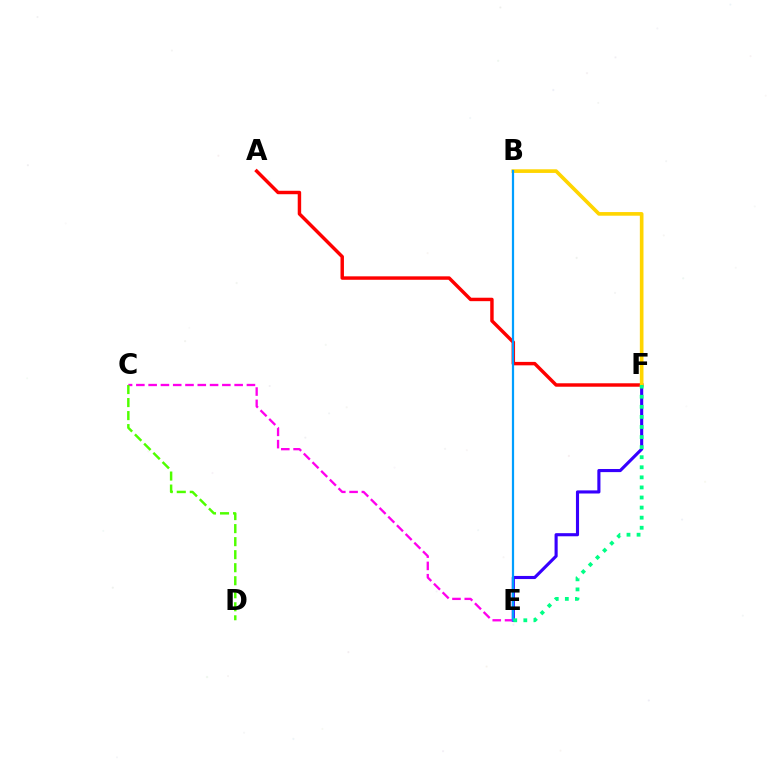{('E', 'F'): [{'color': '#3700ff', 'line_style': 'solid', 'thickness': 2.24}, {'color': '#00ff86', 'line_style': 'dotted', 'thickness': 2.74}], ('C', 'E'): [{'color': '#ff00ed', 'line_style': 'dashed', 'thickness': 1.67}], ('A', 'F'): [{'color': '#ff0000', 'line_style': 'solid', 'thickness': 2.48}], ('C', 'D'): [{'color': '#4fff00', 'line_style': 'dashed', 'thickness': 1.77}], ('B', 'F'): [{'color': '#ffd500', 'line_style': 'solid', 'thickness': 2.63}], ('B', 'E'): [{'color': '#009eff', 'line_style': 'solid', 'thickness': 1.6}]}